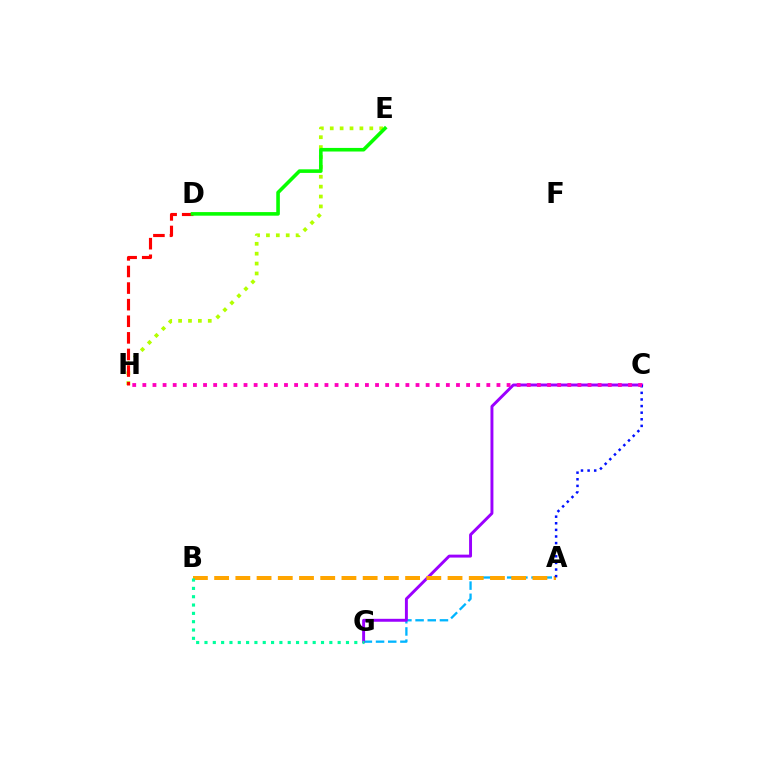{('A', 'G'): [{'color': '#00b5ff', 'line_style': 'dashed', 'thickness': 1.66}], ('C', 'G'): [{'color': '#9b00ff', 'line_style': 'solid', 'thickness': 2.11}], ('A', 'B'): [{'color': '#ffa500', 'line_style': 'dashed', 'thickness': 2.88}], ('B', 'G'): [{'color': '#00ff9d', 'line_style': 'dotted', 'thickness': 2.26}], ('E', 'H'): [{'color': '#b3ff00', 'line_style': 'dotted', 'thickness': 2.69}], ('D', 'H'): [{'color': '#ff0000', 'line_style': 'dashed', 'thickness': 2.25}], ('D', 'E'): [{'color': '#08ff00', 'line_style': 'solid', 'thickness': 2.58}], ('A', 'C'): [{'color': '#0010ff', 'line_style': 'dotted', 'thickness': 1.8}], ('C', 'H'): [{'color': '#ff00bd', 'line_style': 'dotted', 'thickness': 2.75}]}